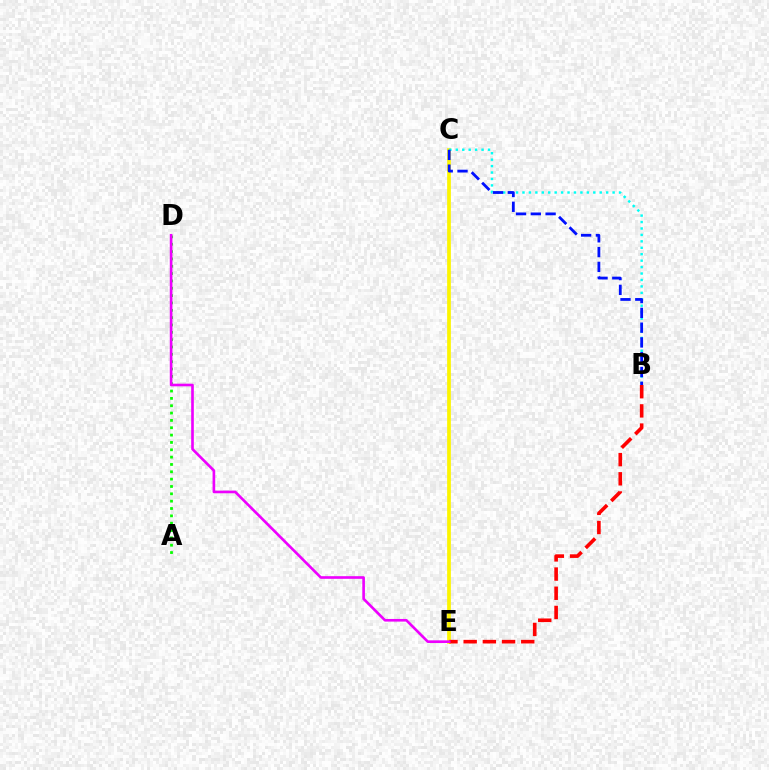{('A', 'D'): [{'color': '#08ff00', 'line_style': 'dotted', 'thickness': 1.99}], ('C', 'E'): [{'color': '#fcf500', 'line_style': 'solid', 'thickness': 2.68}], ('B', 'C'): [{'color': '#00fff6', 'line_style': 'dotted', 'thickness': 1.75}, {'color': '#0010ff', 'line_style': 'dashed', 'thickness': 2.01}], ('B', 'E'): [{'color': '#ff0000', 'line_style': 'dashed', 'thickness': 2.61}], ('D', 'E'): [{'color': '#ee00ff', 'line_style': 'solid', 'thickness': 1.9}]}